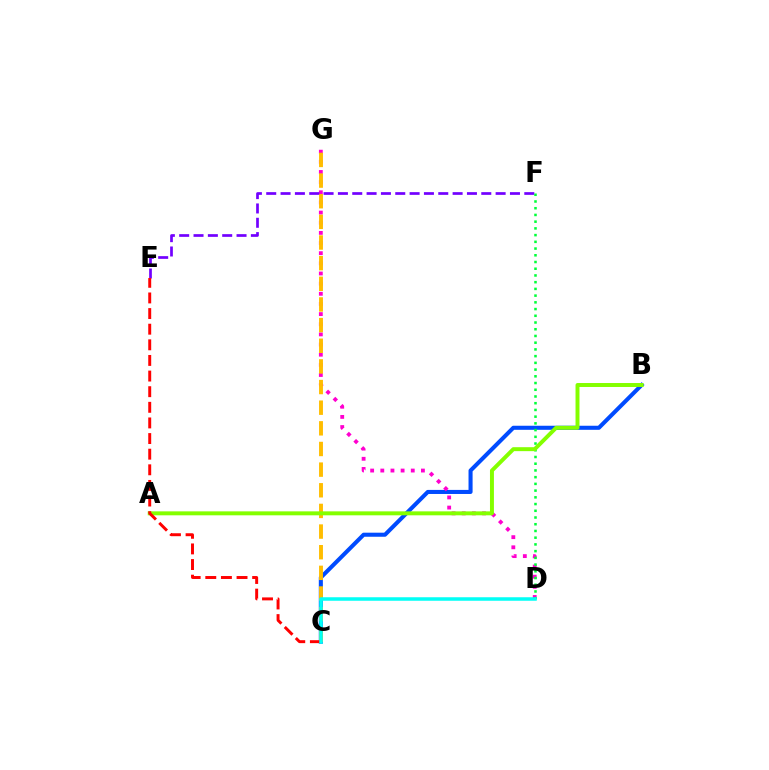{('B', 'C'): [{'color': '#004bff', 'line_style': 'solid', 'thickness': 2.93}], ('D', 'G'): [{'color': '#ff00cf', 'line_style': 'dotted', 'thickness': 2.76}], ('C', 'G'): [{'color': '#ffbd00', 'line_style': 'dashed', 'thickness': 2.8}], ('E', 'F'): [{'color': '#7200ff', 'line_style': 'dashed', 'thickness': 1.95}], ('D', 'F'): [{'color': '#00ff39', 'line_style': 'dotted', 'thickness': 1.83}], ('A', 'B'): [{'color': '#84ff00', 'line_style': 'solid', 'thickness': 2.85}], ('C', 'E'): [{'color': '#ff0000', 'line_style': 'dashed', 'thickness': 2.12}], ('C', 'D'): [{'color': '#00fff6', 'line_style': 'solid', 'thickness': 2.52}]}